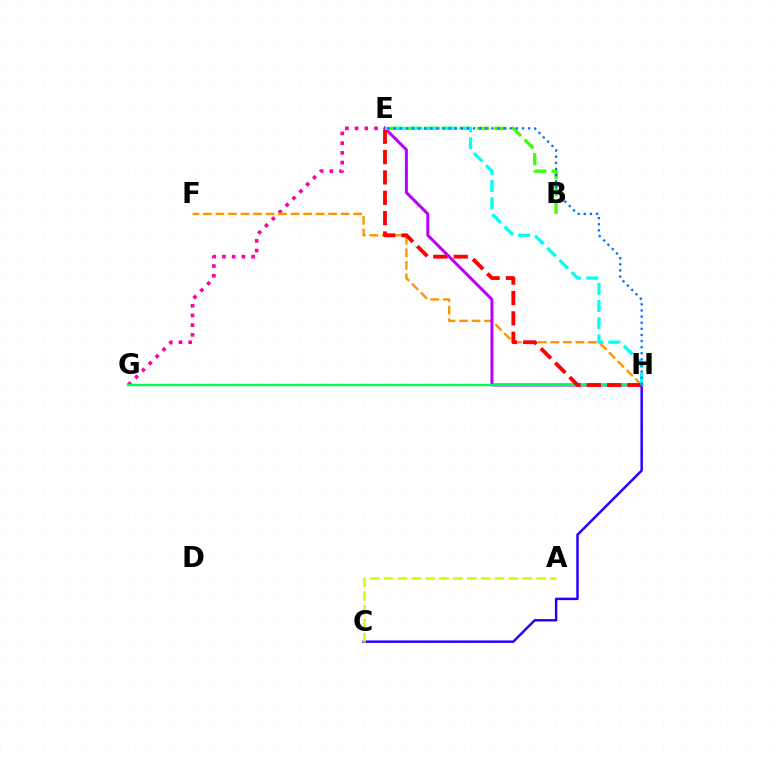{('E', 'G'): [{'color': '#ff00ac', 'line_style': 'dotted', 'thickness': 2.64}], ('B', 'E'): [{'color': '#3dff00', 'line_style': 'dashed', 'thickness': 2.38}], ('F', 'H'): [{'color': '#ff9400', 'line_style': 'dashed', 'thickness': 1.7}], ('C', 'H'): [{'color': '#2500ff', 'line_style': 'solid', 'thickness': 1.77}], ('A', 'C'): [{'color': '#d1ff00', 'line_style': 'dashed', 'thickness': 1.88}], ('E', 'H'): [{'color': '#b900ff', 'line_style': 'solid', 'thickness': 2.16}, {'color': '#ff0000', 'line_style': 'dashed', 'thickness': 2.76}, {'color': '#00fff6', 'line_style': 'dashed', 'thickness': 2.34}, {'color': '#0074ff', 'line_style': 'dotted', 'thickness': 1.66}], ('G', 'H'): [{'color': '#00ff5c', 'line_style': 'solid', 'thickness': 1.73}]}